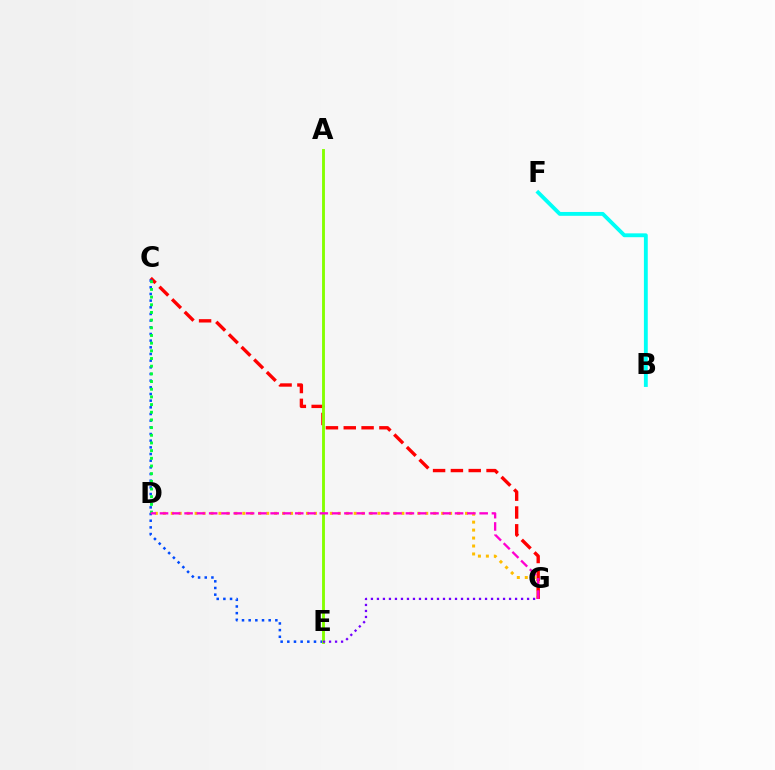{('D', 'G'): [{'color': '#ffbd00', 'line_style': 'dotted', 'thickness': 2.16}, {'color': '#ff00cf', 'line_style': 'dashed', 'thickness': 1.67}], ('C', 'G'): [{'color': '#ff0000', 'line_style': 'dashed', 'thickness': 2.42}], ('C', 'E'): [{'color': '#004bff', 'line_style': 'dotted', 'thickness': 1.81}], ('C', 'D'): [{'color': '#00ff39', 'line_style': 'dotted', 'thickness': 2.09}], ('A', 'E'): [{'color': '#84ff00', 'line_style': 'solid', 'thickness': 2.07}], ('E', 'G'): [{'color': '#7200ff', 'line_style': 'dotted', 'thickness': 1.63}], ('B', 'F'): [{'color': '#00fff6', 'line_style': 'solid', 'thickness': 2.78}]}